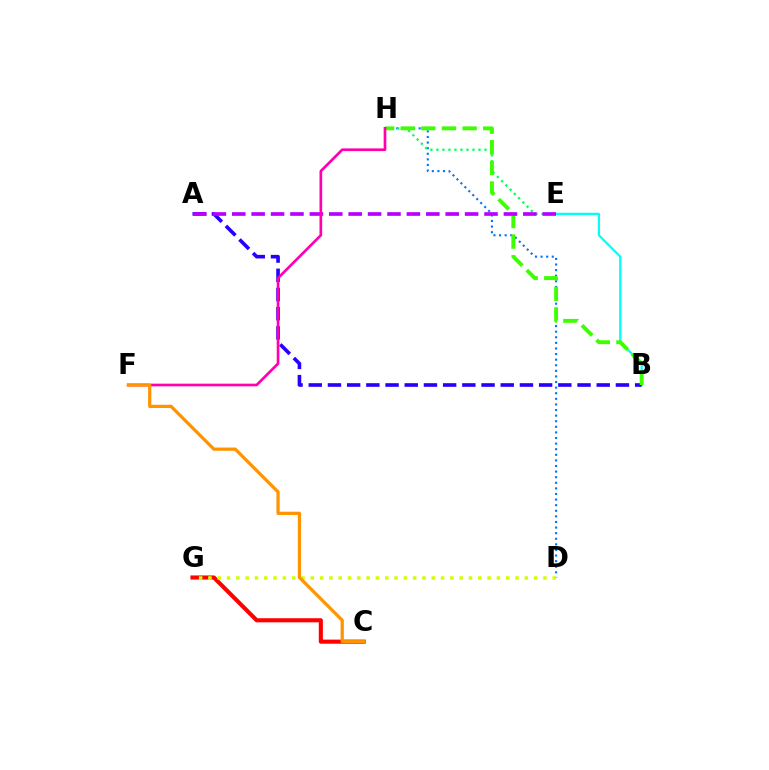{('B', 'E'): [{'color': '#00fff6', 'line_style': 'solid', 'thickness': 1.61}], ('C', 'G'): [{'color': '#ff0000', 'line_style': 'solid', 'thickness': 2.95}], ('D', 'H'): [{'color': '#0074ff', 'line_style': 'dotted', 'thickness': 1.52}], ('E', 'H'): [{'color': '#00ff5c', 'line_style': 'dotted', 'thickness': 1.63}], ('A', 'B'): [{'color': '#2500ff', 'line_style': 'dashed', 'thickness': 2.61}], ('B', 'H'): [{'color': '#3dff00', 'line_style': 'dashed', 'thickness': 2.8}], ('A', 'E'): [{'color': '#b900ff', 'line_style': 'dashed', 'thickness': 2.64}], ('F', 'H'): [{'color': '#ff00ac', 'line_style': 'solid', 'thickness': 1.93}], ('D', 'G'): [{'color': '#d1ff00', 'line_style': 'dotted', 'thickness': 2.53}], ('C', 'F'): [{'color': '#ff9400', 'line_style': 'solid', 'thickness': 2.34}]}